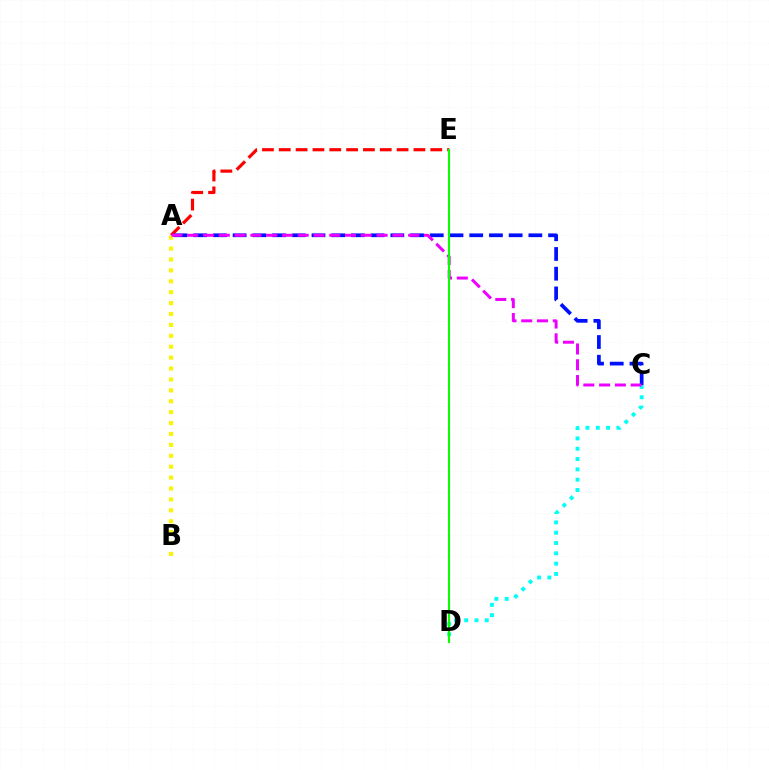{('C', 'D'): [{'color': '#00fff6', 'line_style': 'dotted', 'thickness': 2.8}], ('A', 'E'): [{'color': '#ff0000', 'line_style': 'dashed', 'thickness': 2.29}], ('A', 'B'): [{'color': '#fcf500', 'line_style': 'dotted', 'thickness': 2.96}], ('A', 'C'): [{'color': '#0010ff', 'line_style': 'dashed', 'thickness': 2.68}, {'color': '#ee00ff', 'line_style': 'dashed', 'thickness': 2.14}], ('D', 'E'): [{'color': '#08ff00', 'line_style': 'solid', 'thickness': 1.51}]}